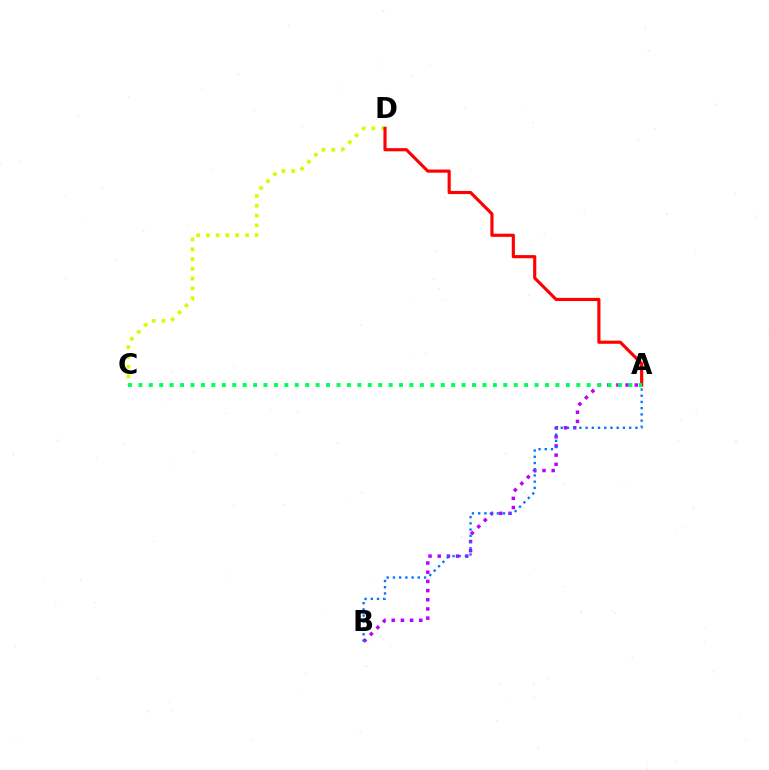{('C', 'D'): [{'color': '#d1ff00', 'line_style': 'dotted', 'thickness': 2.66}], ('A', 'D'): [{'color': '#ff0000', 'line_style': 'solid', 'thickness': 2.26}], ('A', 'B'): [{'color': '#b900ff', 'line_style': 'dotted', 'thickness': 2.49}, {'color': '#0074ff', 'line_style': 'dotted', 'thickness': 1.69}], ('A', 'C'): [{'color': '#00ff5c', 'line_style': 'dotted', 'thickness': 2.83}]}